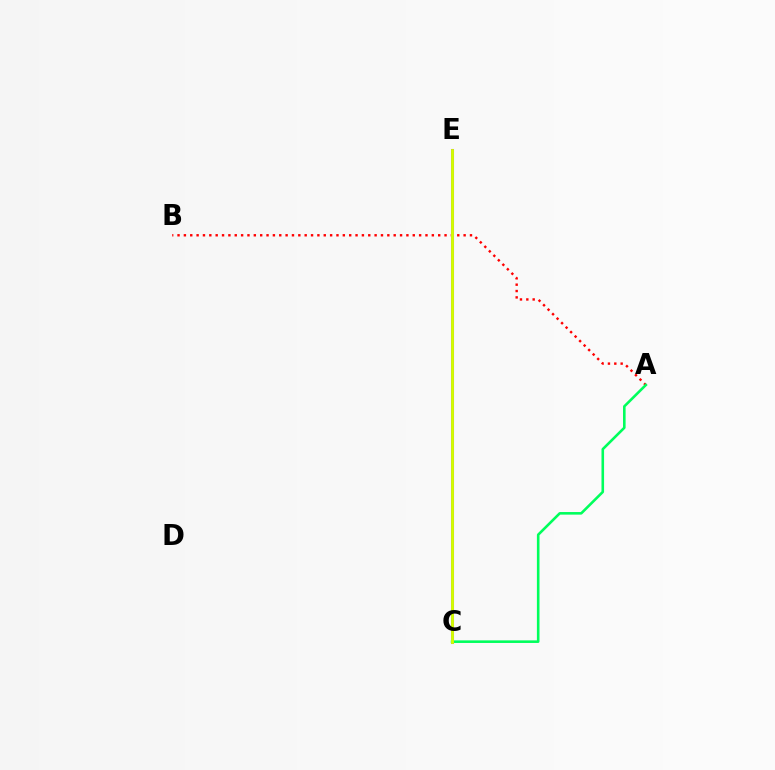{('A', 'B'): [{'color': '#ff0000', 'line_style': 'dotted', 'thickness': 1.73}], ('C', 'E'): [{'color': '#0074ff', 'line_style': 'dotted', 'thickness': 1.89}, {'color': '#b900ff', 'line_style': 'solid', 'thickness': 2.19}, {'color': '#d1ff00', 'line_style': 'solid', 'thickness': 2.07}], ('A', 'C'): [{'color': '#00ff5c', 'line_style': 'solid', 'thickness': 1.86}]}